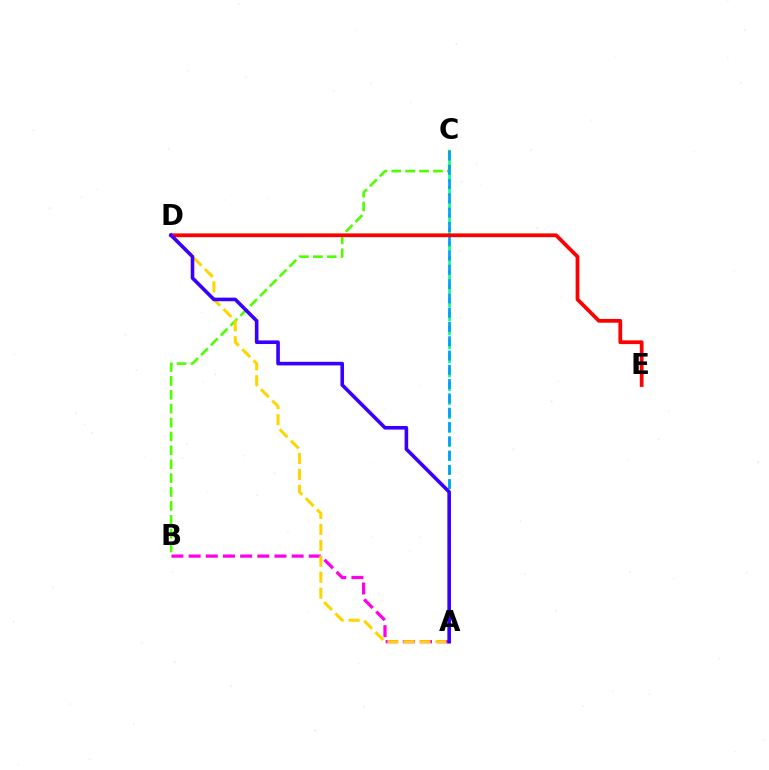{('A', 'C'): [{'color': '#00ff86', 'line_style': 'dashed', 'thickness': 1.9}, {'color': '#009eff', 'line_style': 'dashed', 'thickness': 1.94}], ('A', 'B'): [{'color': '#ff00ed', 'line_style': 'dashed', 'thickness': 2.33}], ('B', 'C'): [{'color': '#4fff00', 'line_style': 'dashed', 'thickness': 1.89}], ('A', 'D'): [{'color': '#ffd500', 'line_style': 'dashed', 'thickness': 2.16}, {'color': '#3700ff', 'line_style': 'solid', 'thickness': 2.6}], ('D', 'E'): [{'color': '#ff0000', 'line_style': 'solid', 'thickness': 2.71}]}